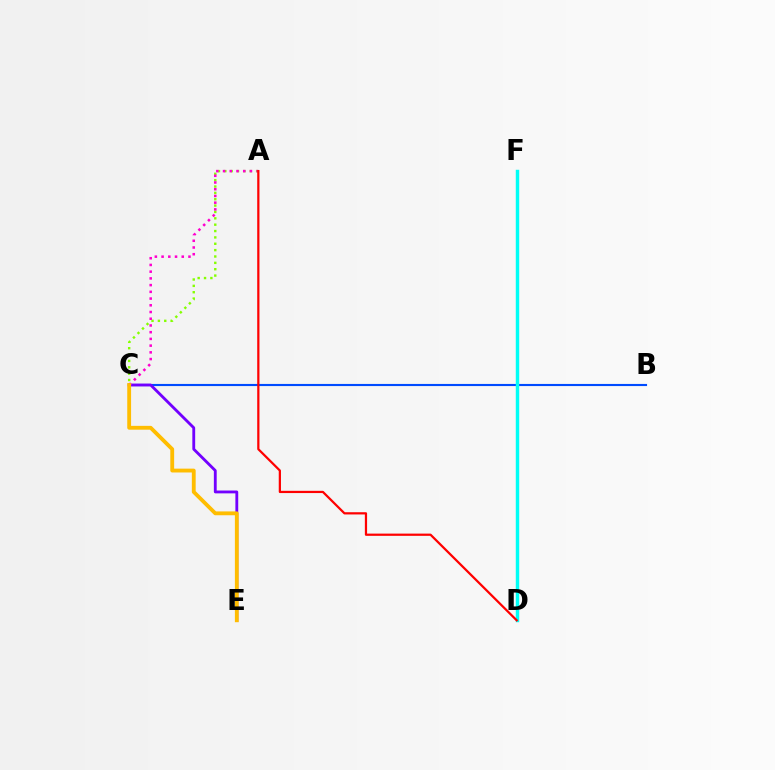{('B', 'C'): [{'color': '#004bff', 'line_style': 'solid', 'thickness': 1.53}], ('A', 'C'): [{'color': '#84ff00', 'line_style': 'dotted', 'thickness': 1.73}, {'color': '#ff00cf', 'line_style': 'dotted', 'thickness': 1.83}], ('C', 'E'): [{'color': '#7200ff', 'line_style': 'solid', 'thickness': 2.04}, {'color': '#ffbd00', 'line_style': 'solid', 'thickness': 2.76}], ('D', 'F'): [{'color': '#00ff39', 'line_style': 'dotted', 'thickness': 2.15}, {'color': '#00fff6', 'line_style': 'solid', 'thickness': 2.47}], ('A', 'D'): [{'color': '#ff0000', 'line_style': 'solid', 'thickness': 1.61}]}